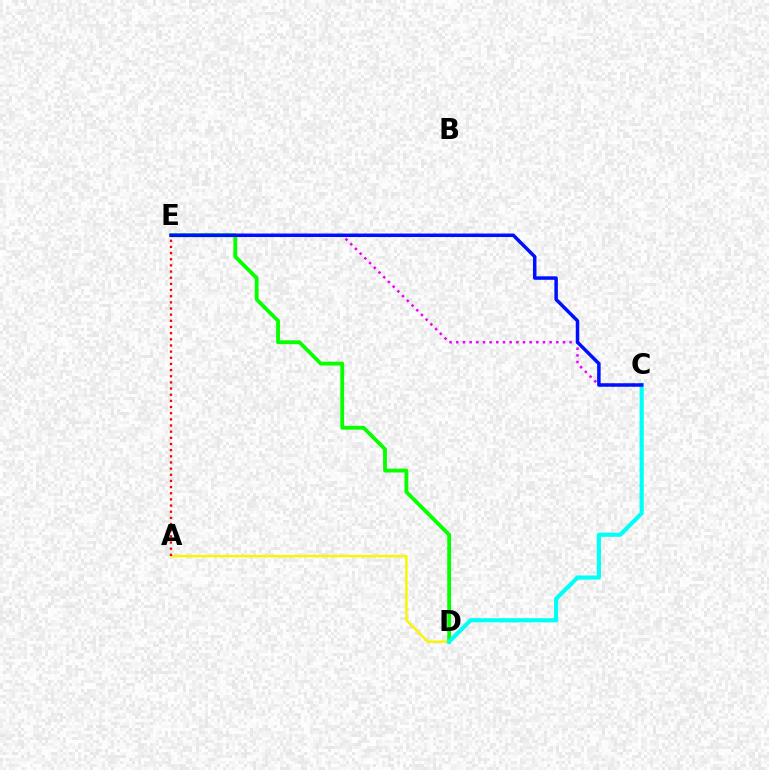{('D', 'E'): [{'color': '#08ff00', 'line_style': 'solid', 'thickness': 2.76}], ('C', 'E'): [{'color': '#ee00ff', 'line_style': 'dotted', 'thickness': 1.81}, {'color': '#0010ff', 'line_style': 'solid', 'thickness': 2.51}], ('A', 'D'): [{'color': '#fcf500', 'line_style': 'solid', 'thickness': 1.74}], ('C', 'D'): [{'color': '#00fff6', 'line_style': 'solid', 'thickness': 2.97}], ('A', 'E'): [{'color': '#ff0000', 'line_style': 'dotted', 'thickness': 1.67}]}